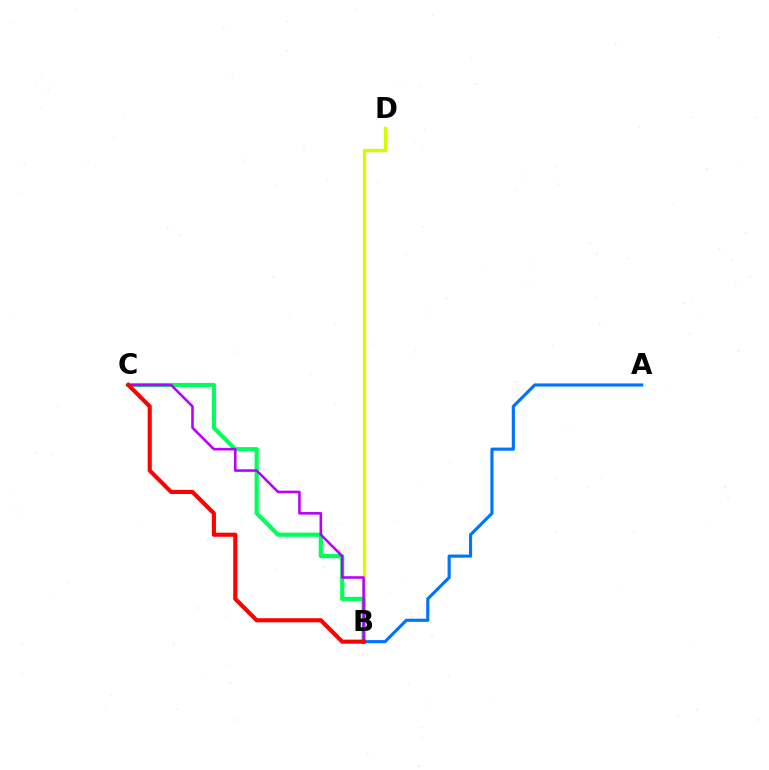{('B', 'D'): [{'color': '#d1ff00', 'line_style': 'solid', 'thickness': 2.44}], ('B', 'C'): [{'color': '#00ff5c', 'line_style': 'solid', 'thickness': 3.0}, {'color': '#b900ff', 'line_style': 'solid', 'thickness': 1.86}, {'color': '#ff0000', 'line_style': 'solid', 'thickness': 2.96}], ('A', 'B'): [{'color': '#0074ff', 'line_style': 'solid', 'thickness': 2.26}]}